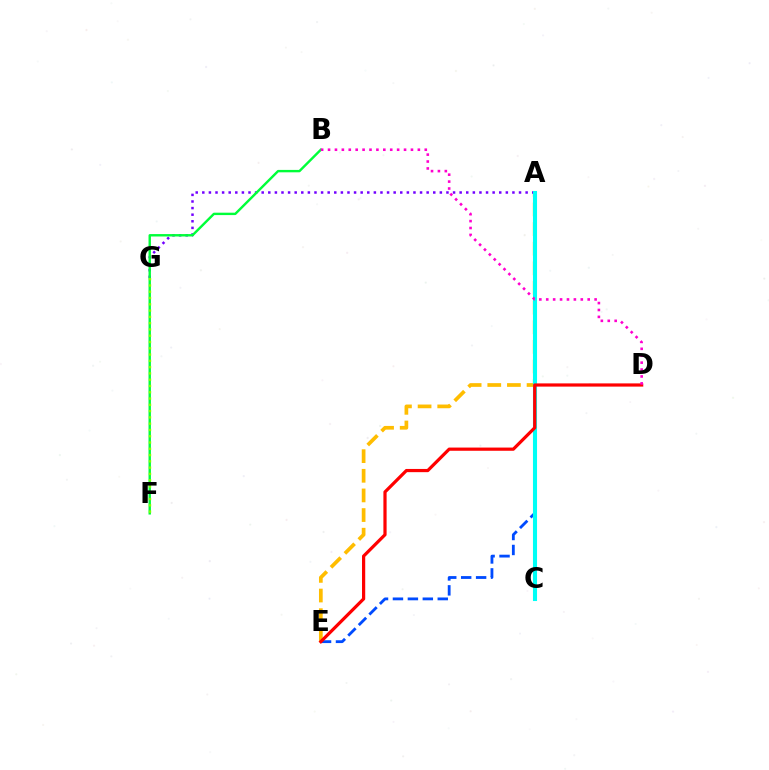{('A', 'E'): [{'color': '#ffbd00', 'line_style': 'dashed', 'thickness': 2.67}, {'color': '#004bff', 'line_style': 'dashed', 'thickness': 2.03}], ('A', 'G'): [{'color': '#7200ff', 'line_style': 'dotted', 'thickness': 1.79}], ('B', 'F'): [{'color': '#00ff39', 'line_style': 'solid', 'thickness': 1.73}], ('A', 'C'): [{'color': '#00fff6', 'line_style': 'solid', 'thickness': 2.94}], ('F', 'G'): [{'color': '#84ff00', 'line_style': 'dotted', 'thickness': 1.71}], ('D', 'E'): [{'color': '#ff0000', 'line_style': 'solid', 'thickness': 2.31}], ('B', 'D'): [{'color': '#ff00cf', 'line_style': 'dotted', 'thickness': 1.88}]}